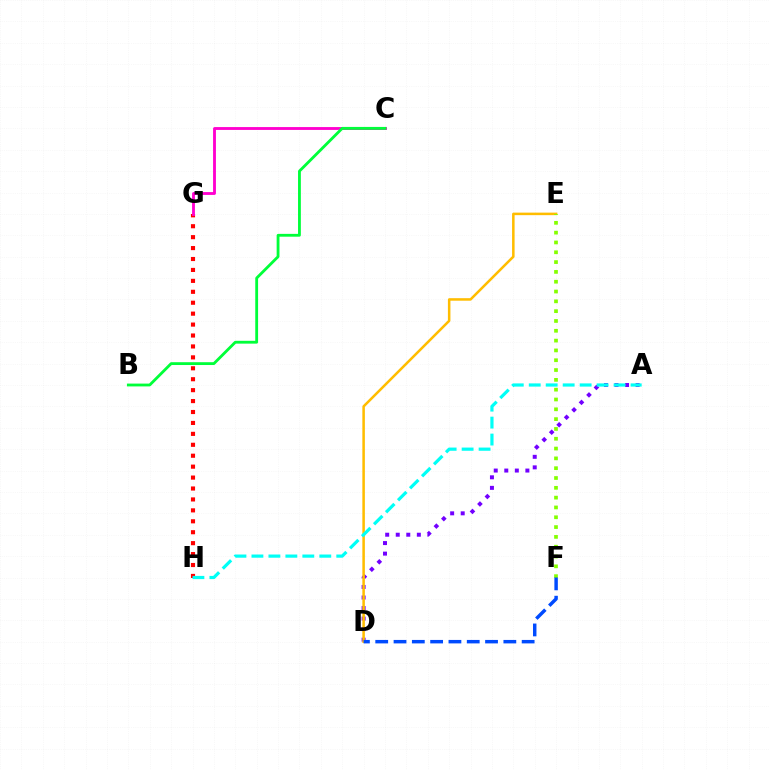{('A', 'D'): [{'color': '#7200ff', 'line_style': 'dotted', 'thickness': 2.87}], ('G', 'H'): [{'color': '#ff0000', 'line_style': 'dotted', 'thickness': 2.97}], ('C', 'G'): [{'color': '#ff00cf', 'line_style': 'solid', 'thickness': 2.05}], ('D', 'E'): [{'color': '#ffbd00', 'line_style': 'solid', 'thickness': 1.82}], ('E', 'F'): [{'color': '#84ff00', 'line_style': 'dotted', 'thickness': 2.67}], ('D', 'F'): [{'color': '#004bff', 'line_style': 'dashed', 'thickness': 2.49}], ('A', 'H'): [{'color': '#00fff6', 'line_style': 'dashed', 'thickness': 2.3}], ('B', 'C'): [{'color': '#00ff39', 'line_style': 'solid', 'thickness': 2.03}]}